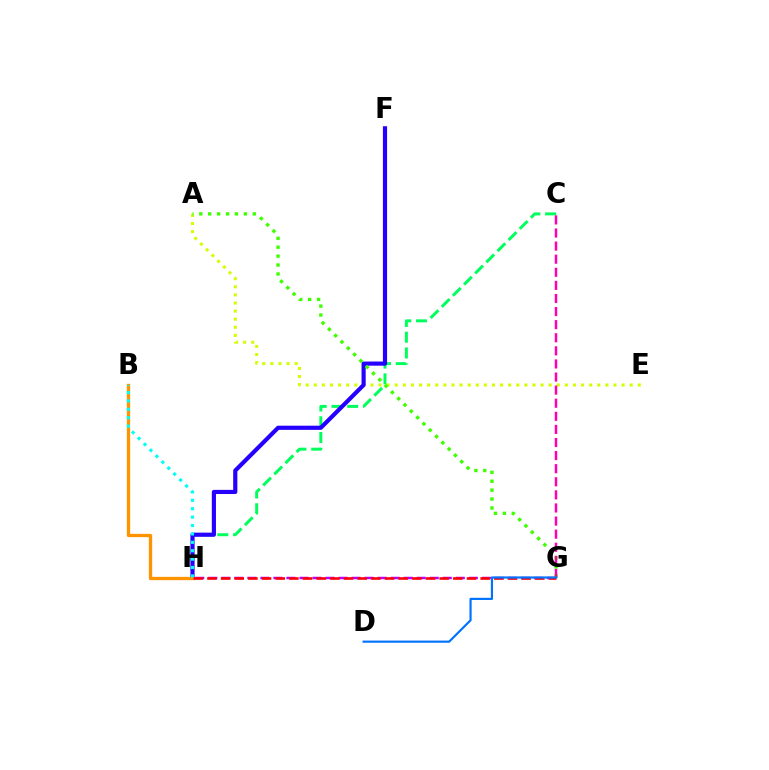{('C', 'H'): [{'color': '#00ff5c', 'line_style': 'dashed', 'thickness': 2.14}], ('A', 'E'): [{'color': '#d1ff00', 'line_style': 'dotted', 'thickness': 2.2}], ('F', 'H'): [{'color': '#2500ff', 'line_style': 'solid', 'thickness': 3.0}], ('G', 'H'): [{'color': '#b900ff', 'line_style': 'dashed', 'thickness': 1.77}, {'color': '#ff0000', 'line_style': 'dashed', 'thickness': 1.86}], ('A', 'G'): [{'color': '#3dff00', 'line_style': 'dotted', 'thickness': 2.42}], ('B', 'H'): [{'color': '#ff9400', 'line_style': 'solid', 'thickness': 2.38}, {'color': '#00fff6', 'line_style': 'dotted', 'thickness': 2.28}], ('C', 'G'): [{'color': '#ff00ac', 'line_style': 'dashed', 'thickness': 1.78}], ('D', 'G'): [{'color': '#0074ff', 'line_style': 'solid', 'thickness': 1.57}]}